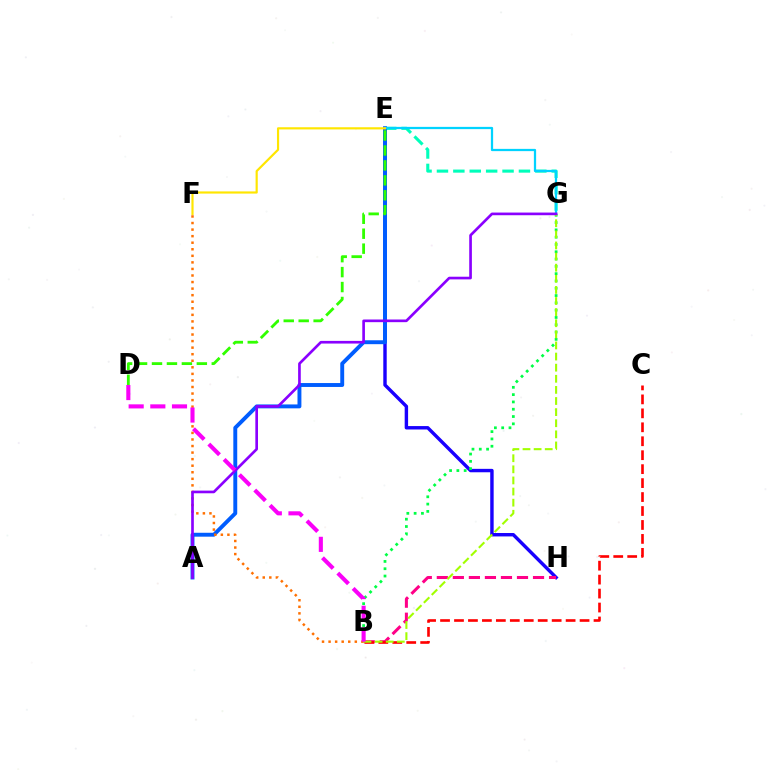{('E', 'H'): [{'color': '#1900ff', 'line_style': 'solid', 'thickness': 2.46}], ('B', 'G'): [{'color': '#00ff45', 'line_style': 'dotted', 'thickness': 1.98}, {'color': '#a2ff00', 'line_style': 'dashed', 'thickness': 1.51}], ('E', 'G'): [{'color': '#00ffbb', 'line_style': 'dashed', 'thickness': 2.23}, {'color': '#00d3ff', 'line_style': 'solid', 'thickness': 1.62}], ('A', 'E'): [{'color': '#005dff', 'line_style': 'solid', 'thickness': 2.81}], ('B', 'H'): [{'color': '#ff0088', 'line_style': 'dashed', 'thickness': 2.18}], ('B', 'F'): [{'color': '#ff7000', 'line_style': 'dotted', 'thickness': 1.78}], ('E', 'F'): [{'color': '#ffe600', 'line_style': 'solid', 'thickness': 1.57}], ('B', 'C'): [{'color': '#ff0000', 'line_style': 'dashed', 'thickness': 1.9}], ('D', 'E'): [{'color': '#31ff00', 'line_style': 'dashed', 'thickness': 2.03}], ('A', 'G'): [{'color': '#8a00ff', 'line_style': 'solid', 'thickness': 1.92}], ('B', 'D'): [{'color': '#fa00f9', 'line_style': 'dashed', 'thickness': 2.94}]}